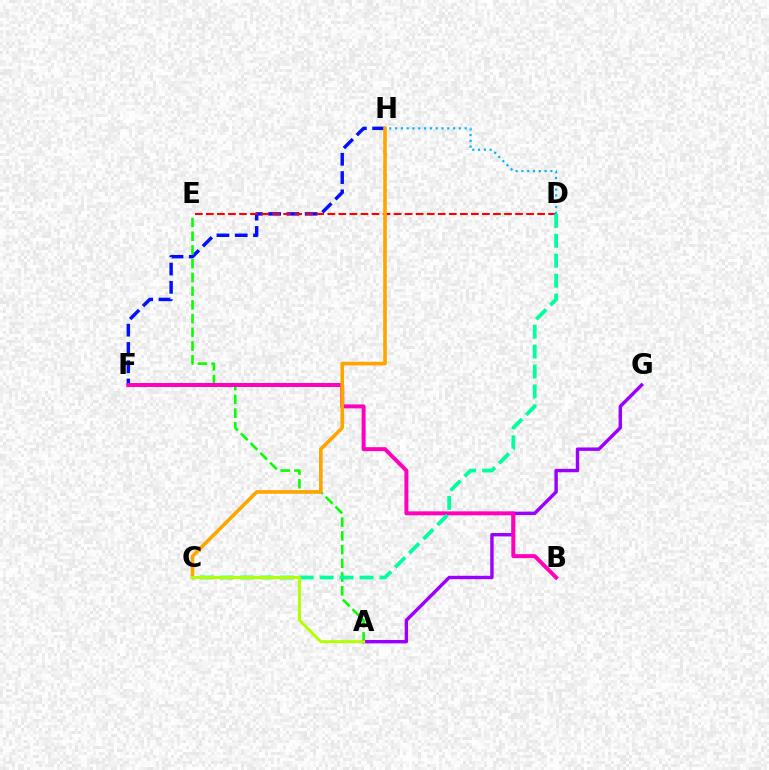{('F', 'H'): [{'color': '#0010ff', 'line_style': 'dashed', 'thickness': 2.48}], ('D', 'E'): [{'color': '#ff0000', 'line_style': 'dashed', 'thickness': 1.5}], ('A', 'E'): [{'color': '#08ff00', 'line_style': 'dashed', 'thickness': 1.86}], ('A', 'G'): [{'color': '#9b00ff', 'line_style': 'solid', 'thickness': 2.46}], ('D', 'H'): [{'color': '#00b5ff', 'line_style': 'dotted', 'thickness': 1.58}], ('B', 'F'): [{'color': '#ff00bd', 'line_style': 'solid', 'thickness': 2.86}], ('C', 'H'): [{'color': '#ffa500', 'line_style': 'solid', 'thickness': 2.61}], ('C', 'D'): [{'color': '#00ff9d', 'line_style': 'dashed', 'thickness': 2.71}], ('A', 'C'): [{'color': '#b3ff00', 'line_style': 'solid', 'thickness': 2.15}]}